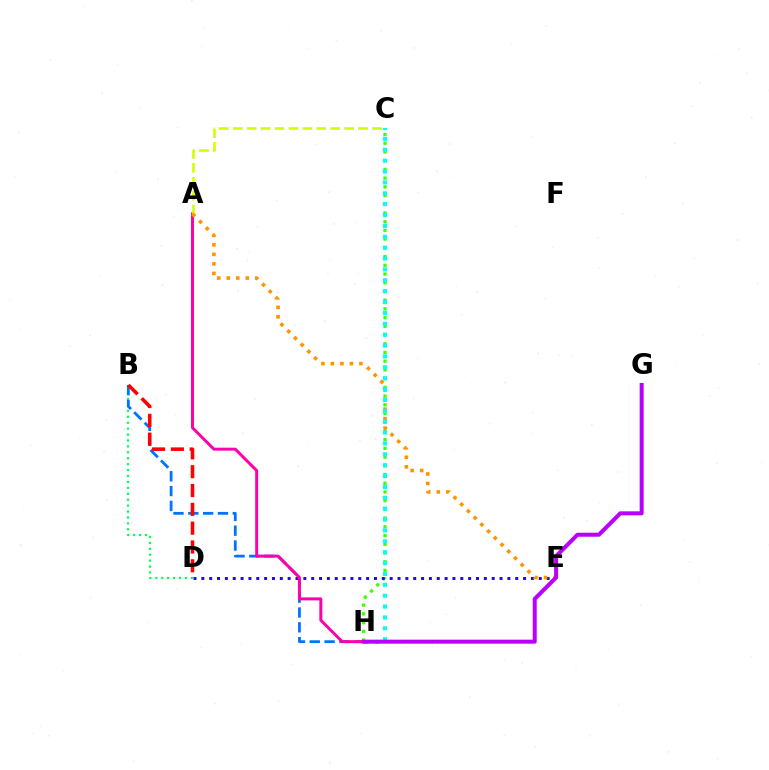{('B', 'D'): [{'color': '#00ff5c', 'line_style': 'dotted', 'thickness': 1.61}, {'color': '#ff0000', 'line_style': 'dashed', 'thickness': 2.56}], ('C', 'H'): [{'color': '#3dff00', 'line_style': 'dotted', 'thickness': 2.37}, {'color': '#00fff6', 'line_style': 'dotted', 'thickness': 2.96}], ('B', 'H'): [{'color': '#0074ff', 'line_style': 'dashed', 'thickness': 2.01}], ('D', 'E'): [{'color': '#2500ff', 'line_style': 'dotted', 'thickness': 2.13}], ('A', 'H'): [{'color': '#ff00ac', 'line_style': 'solid', 'thickness': 2.14}], ('A', 'C'): [{'color': '#d1ff00', 'line_style': 'dashed', 'thickness': 1.89}], ('A', 'E'): [{'color': '#ff9400', 'line_style': 'dotted', 'thickness': 2.58}], ('G', 'H'): [{'color': '#b900ff', 'line_style': 'solid', 'thickness': 2.88}]}